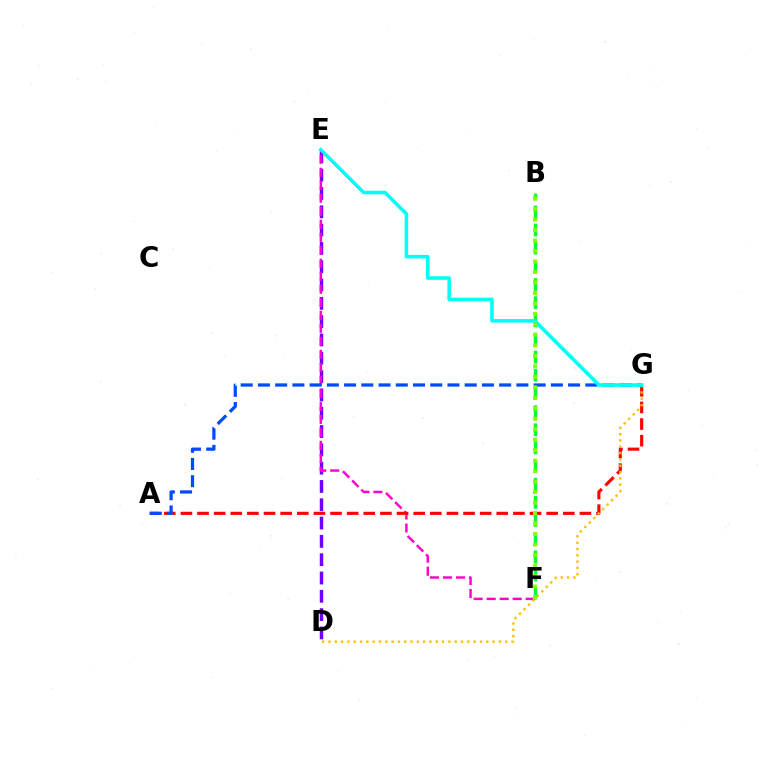{('D', 'E'): [{'color': '#7200ff', 'line_style': 'dashed', 'thickness': 2.49}], ('E', 'F'): [{'color': '#ff00cf', 'line_style': 'dashed', 'thickness': 1.77}], ('A', 'G'): [{'color': '#ff0000', 'line_style': 'dashed', 'thickness': 2.26}, {'color': '#004bff', 'line_style': 'dashed', 'thickness': 2.34}], ('D', 'G'): [{'color': '#ffbd00', 'line_style': 'dotted', 'thickness': 1.72}], ('B', 'F'): [{'color': '#00ff39', 'line_style': 'dashed', 'thickness': 2.47}, {'color': '#84ff00', 'line_style': 'dotted', 'thickness': 2.85}], ('E', 'G'): [{'color': '#00fff6', 'line_style': 'solid', 'thickness': 2.54}]}